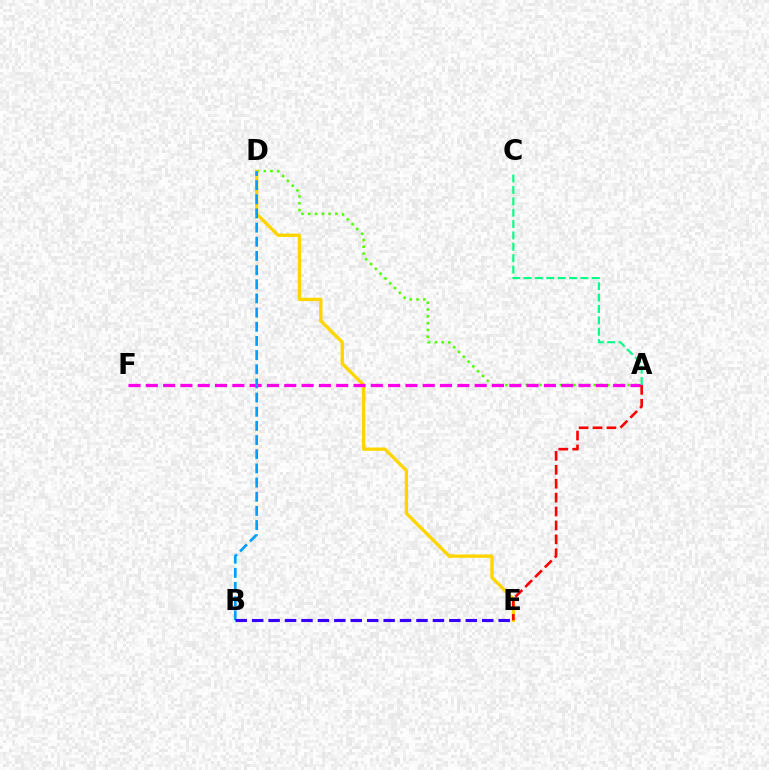{('A', 'D'): [{'color': '#4fff00', 'line_style': 'dotted', 'thickness': 1.85}], ('D', 'E'): [{'color': '#ffd500', 'line_style': 'solid', 'thickness': 2.41}], ('A', 'F'): [{'color': '#ff00ed', 'line_style': 'dashed', 'thickness': 2.35}], ('B', 'D'): [{'color': '#009eff', 'line_style': 'dashed', 'thickness': 1.92}], ('A', 'E'): [{'color': '#ff0000', 'line_style': 'dashed', 'thickness': 1.89}], ('B', 'E'): [{'color': '#3700ff', 'line_style': 'dashed', 'thickness': 2.23}], ('A', 'C'): [{'color': '#00ff86', 'line_style': 'dashed', 'thickness': 1.54}]}